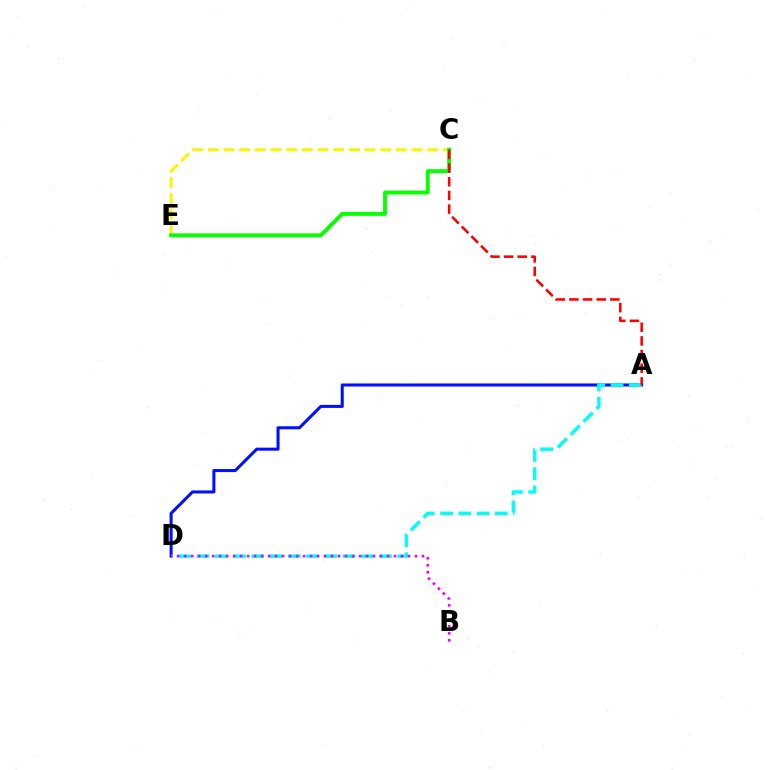{('A', 'D'): [{'color': '#0010ff', 'line_style': 'solid', 'thickness': 2.19}, {'color': '#00fff6', 'line_style': 'dashed', 'thickness': 2.48}], ('C', 'E'): [{'color': '#fcf500', 'line_style': 'dashed', 'thickness': 2.13}, {'color': '#08ff00', 'line_style': 'solid', 'thickness': 2.81}], ('B', 'D'): [{'color': '#ee00ff', 'line_style': 'dotted', 'thickness': 1.9}], ('A', 'C'): [{'color': '#ff0000', 'line_style': 'dashed', 'thickness': 1.85}]}